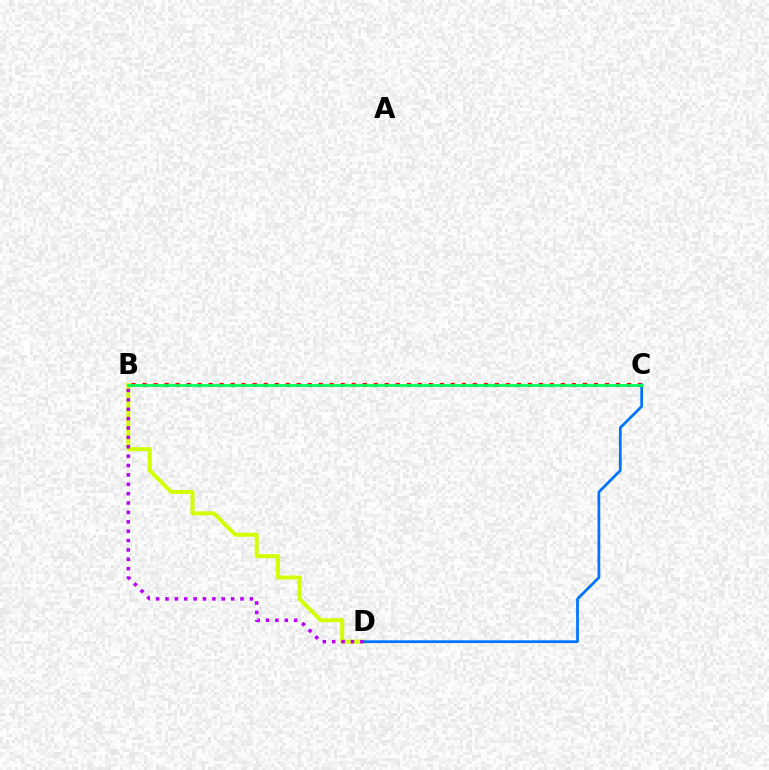{('B', 'D'): [{'color': '#d1ff00', 'line_style': 'solid', 'thickness': 2.86}, {'color': '#b900ff', 'line_style': 'dotted', 'thickness': 2.55}], ('B', 'C'): [{'color': '#ff0000', 'line_style': 'dotted', 'thickness': 2.99}, {'color': '#00ff5c', 'line_style': 'solid', 'thickness': 1.99}], ('C', 'D'): [{'color': '#0074ff', 'line_style': 'solid', 'thickness': 1.98}]}